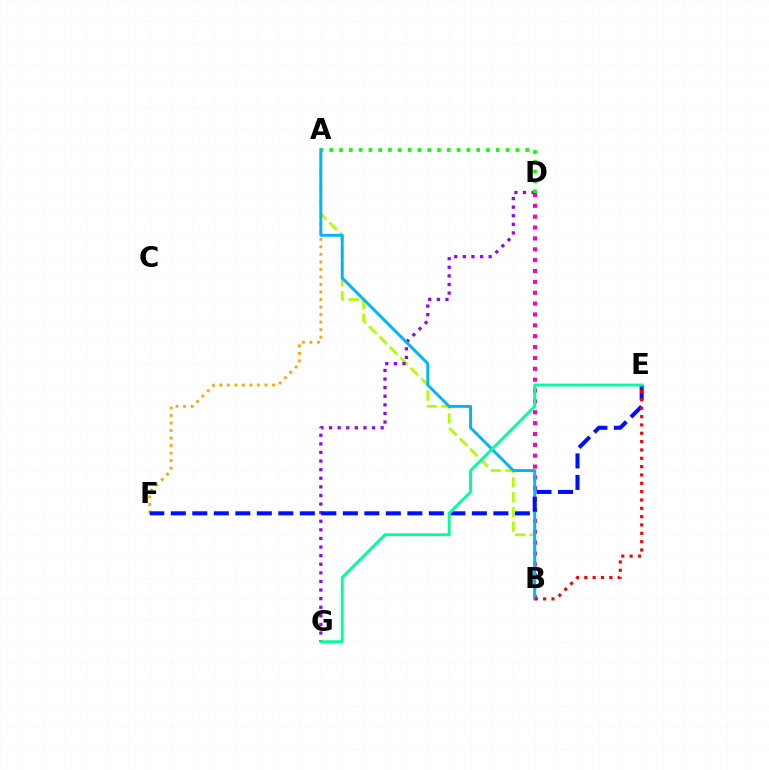{('B', 'D'): [{'color': '#ff00bd', 'line_style': 'dotted', 'thickness': 2.95}], ('A', 'F'): [{'color': '#ffa500', 'line_style': 'dotted', 'thickness': 2.04}], ('A', 'B'): [{'color': '#b3ff00', 'line_style': 'dashed', 'thickness': 2.0}, {'color': '#00b5ff', 'line_style': 'solid', 'thickness': 2.1}], ('D', 'G'): [{'color': '#9b00ff', 'line_style': 'dotted', 'thickness': 2.34}], ('A', 'D'): [{'color': '#08ff00', 'line_style': 'dotted', 'thickness': 2.66}], ('E', 'F'): [{'color': '#0010ff', 'line_style': 'dashed', 'thickness': 2.92}], ('E', 'G'): [{'color': '#00ff9d', 'line_style': 'solid', 'thickness': 2.07}], ('B', 'E'): [{'color': '#ff0000', 'line_style': 'dotted', 'thickness': 2.27}]}